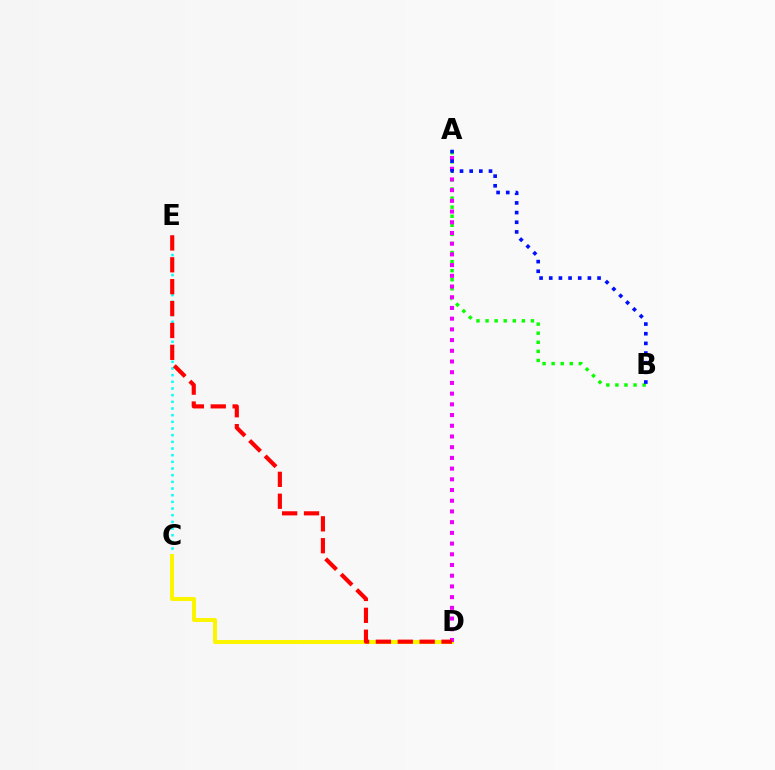{('C', 'E'): [{'color': '#00fff6', 'line_style': 'dotted', 'thickness': 1.81}], ('A', 'B'): [{'color': '#08ff00', 'line_style': 'dotted', 'thickness': 2.46}, {'color': '#0010ff', 'line_style': 'dotted', 'thickness': 2.63}], ('C', 'D'): [{'color': '#fcf500', 'line_style': 'solid', 'thickness': 2.9}], ('A', 'D'): [{'color': '#ee00ff', 'line_style': 'dotted', 'thickness': 2.91}], ('D', 'E'): [{'color': '#ff0000', 'line_style': 'dashed', 'thickness': 2.97}]}